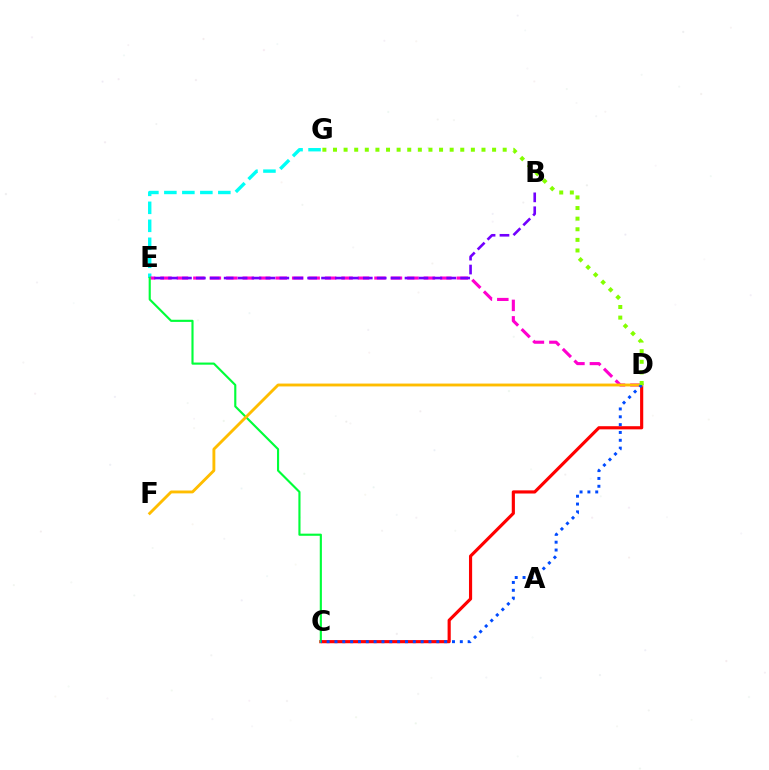{('E', 'G'): [{'color': '#00fff6', 'line_style': 'dashed', 'thickness': 2.44}], ('C', 'D'): [{'color': '#ff0000', 'line_style': 'solid', 'thickness': 2.27}, {'color': '#004bff', 'line_style': 'dotted', 'thickness': 2.13}], ('D', 'E'): [{'color': '#ff00cf', 'line_style': 'dashed', 'thickness': 2.24}], ('B', 'E'): [{'color': '#7200ff', 'line_style': 'dashed', 'thickness': 1.89}], ('C', 'E'): [{'color': '#00ff39', 'line_style': 'solid', 'thickness': 1.54}], ('D', 'F'): [{'color': '#ffbd00', 'line_style': 'solid', 'thickness': 2.07}], ('D', 'G'): [{'color': '#84ff00', 'line_style': 'dotted', 'thickness': 2.88}]}